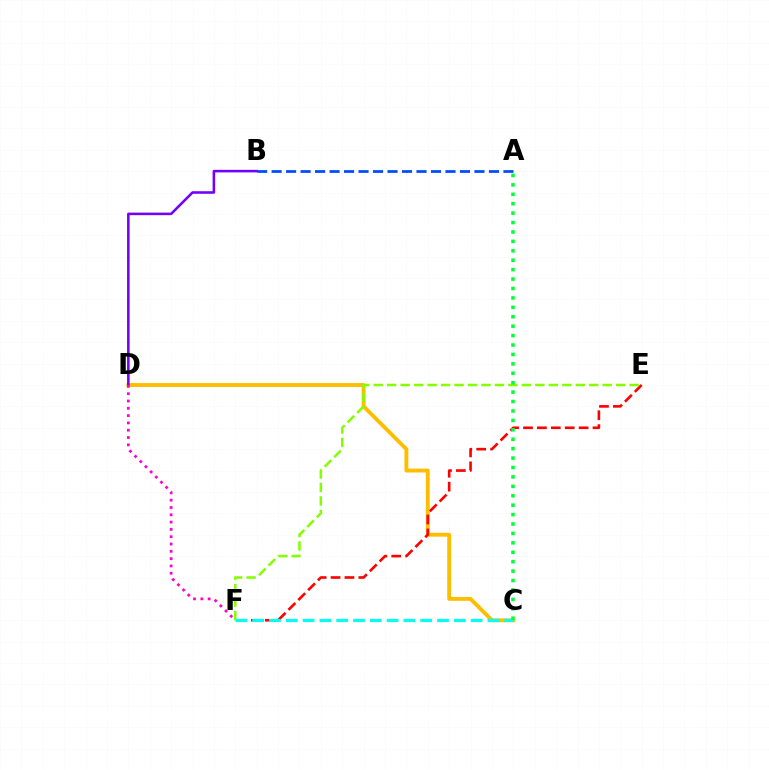{('A', 'B'): [{'color': '#004bff', 'line_style': 'dashed', 'thickness': 1.97}], ('C', 'D'): [{'color': '#ffbd00', 'line_style': 'solid', 'thickness': 2.79}], ('E', 'F'): [{'color': '#ff0000', 'line_style': 'dashed', 'thickness': 1.89}, {'color': '#84ff00', 'line_style': 'dashed', 'thickness': 1.83}], ('B', 'D'): [{'color': '#7200ff', 'line_style': 'solid', 'thickness': 1.85}], ('C', 'F'): [{'color': '#00fff6', 'line_style': 'dashed', 'thickness': 2.28}], ('D', 'F'): [{'color': '#ff00cf', 'line_style': 'dotted', 'thickness': 1.99}], ('A', 'C'): [{'color': '#00ff39', 'line_style': 'dotted', 'thickness': 2.56}]}